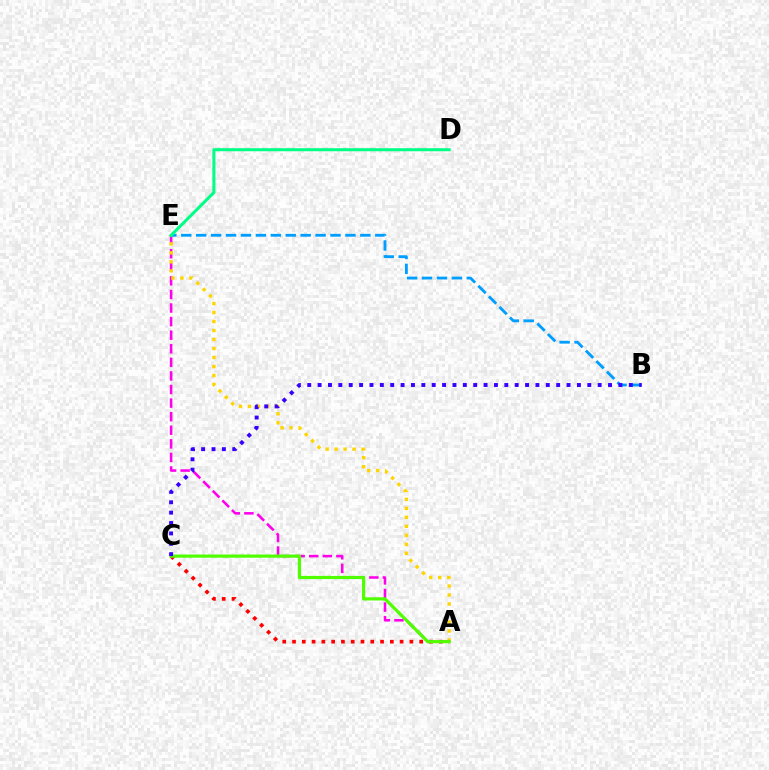{('A', 'E'): [{'color': '#ff00ed', 'line_style': 'dashed', 'thickness': 1.85}, {'color': '#ffd500', 'line_style': 'dotted', 'thickness': 2.44}], ('A', 'C'): [{'color': '#ff0000', 'line_style': 'dotted', 'thickness': 2.66}, {'color': '#4fff00', 'line_style': 'solid', 'thickness': 2.3}], ('B', 'E'): [{'color': '#009eff', 'line_style': 'dashed', 'thickness': 2.03}], ('B', 'C'): [{'color': '#3700ff', 'line_style': 'dotted', 'thickness': 2.82}], ('D', 'E'): [{'color': '#00ff86', 'line_style': 'solid', 'thickness': 2.2}]}